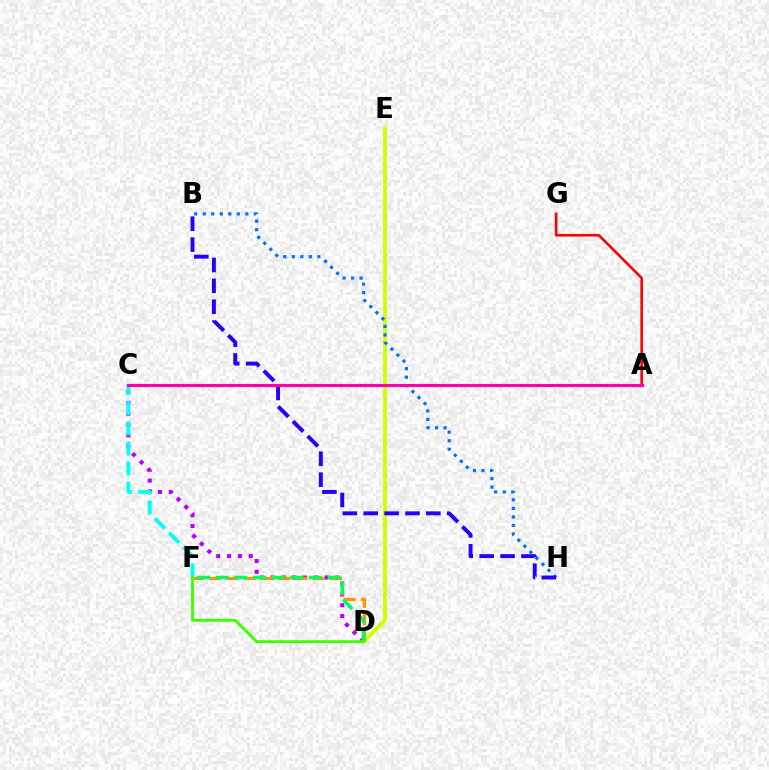{('C', 'D'): [{'color': '#b900ff', 'line_style': 'dotted', 'thickness': 2.94}], ('A', 'G'): [{'color': '#ff0000', 'line_style': 'solid', 'thickness': 1.87}], ('D', 'E'): [{'color': '#d1ff00', 'line_style': 'solid', 'thickness': 2.8}], ('B', 'H'): [{'color': '#0074ff', 'line_style': 'dotted', 'thickness': 2.32}, {'color': '#2500ff', 'line_style': 'dashed', 'thickness': 2.84}], ('D', 'F'): [{'color': '#ff9400', 'line_style': 'dashed', 'thickness': 2.35}, {'color': '#00ff5c', 'line_style': 'dashed', 'thickness': 2.54}, {'color': '#3dff00', 'line_style': 'solid', 'thickness': 2.05}], ('C', 'F'): [{'color': '#00fff6', 'line_style': 'dashed', 'thickness': 2.74}], ('A', 'C'): [{'color': '#ff00ac', 'line_style': 'solid', 'thickness': 2.24}]}